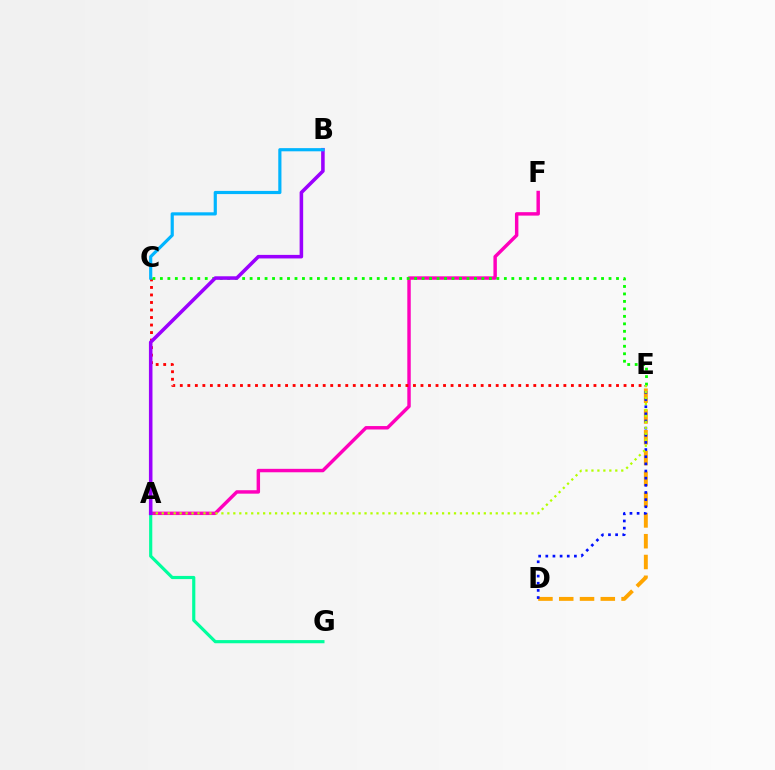{('D', 'E'): [{'color': '#ffa500', 'line_style': 'dashed', 'thickness': 2.82}, {'color': '#0010ff', 'line_style': 'dotted', 'thickness': 1.94}], ('A', 'F'): [{'color': '#ff00bd', 'line_style': 'solid', 'thickness': 2.48}], ('C', 'E'): [{'color': '#ff0000', 'line_style': 'dotted', 'thickness': 2.04}, {'color': '#08ff00', 'line_style': 'dotted', 'thickness': 2.03}], ('A', 'E'): [{'color': '#b3ff00', 'line_style': 'dotted', 'thickness': 1.62}], ('A', 'G'): [{'color': '#00ff9d', 'line_style': 'solid', 'thickness': 2.28}], ('A', 'B'): [{'color': '#9b00ff', 'line_style': 'solid', 'thickness': 2.56}], ('B', 'C'): [{'color': '#00b5ff', 'line_style': 'solid', 'thickness': 2.28}]}